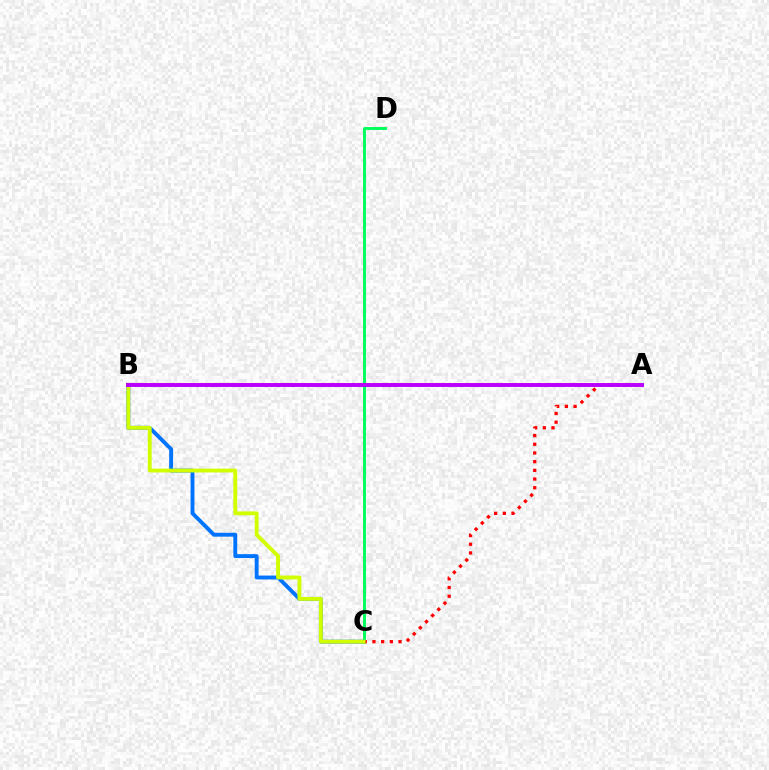{('B', 'C'): [{'color': '#0074ff', 'line_style': 'solid', 'thickness': 2.8}, {'color': '#d1ff00', 'line_style': 'solid', 'thickness': 2.79}], ('C', 'D'): [{'color': '#00ff5c', 'line_style': 'solid', 'thickness': 2.11}], ('A', 'C'): [{'color': '#ff0000', 'line_style': 'dotted', 'thickness': 2.36}], ('A', 'B'): [{'color': '#b900ff', 'line_style': 'solid', 'thickness': 2.83}]}